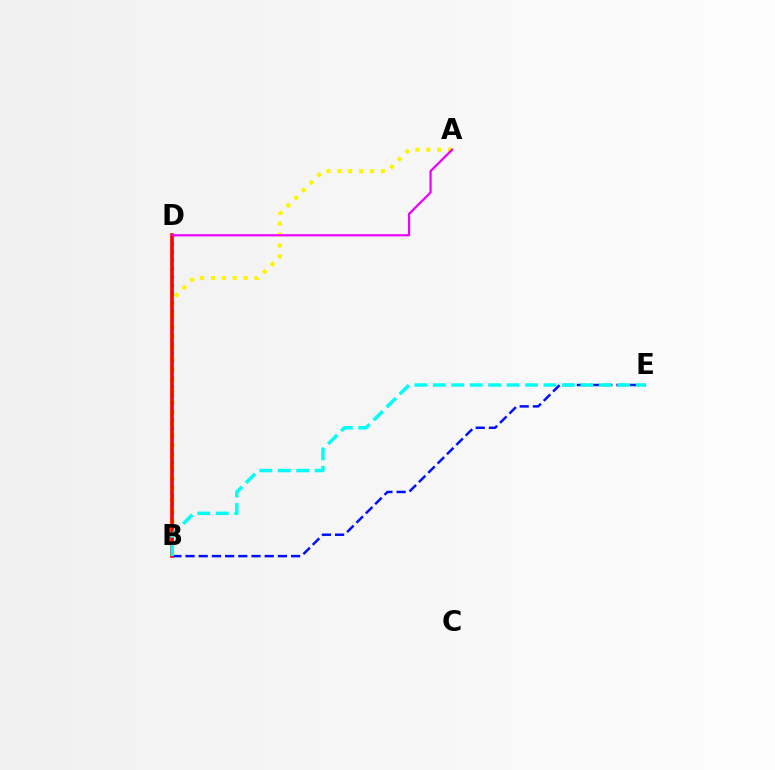{('A', 'B'): [{'color': '#fcf500', 'line_style': 'dotted', 'thickness': 2.95}], ('B', 'D'): [{'color': '#08ff00', 'line_style': 'dotted', 'thickness': 2.29}, {'color': '#ff0000', 'line_style': 'solid', 'thickness': 2.6}], ('B', 'E'): [{'color': '#0010ff', 'line_style': 'dashed', 'thickness': 1.79}, {'color': '#00fff6', 'line_style': 'dashed', 'thickness': 2.51}], ('A', 'D'): [{'color': '#ee00ff', 'line_style': 'solid', 'thickness': 1.62}]}